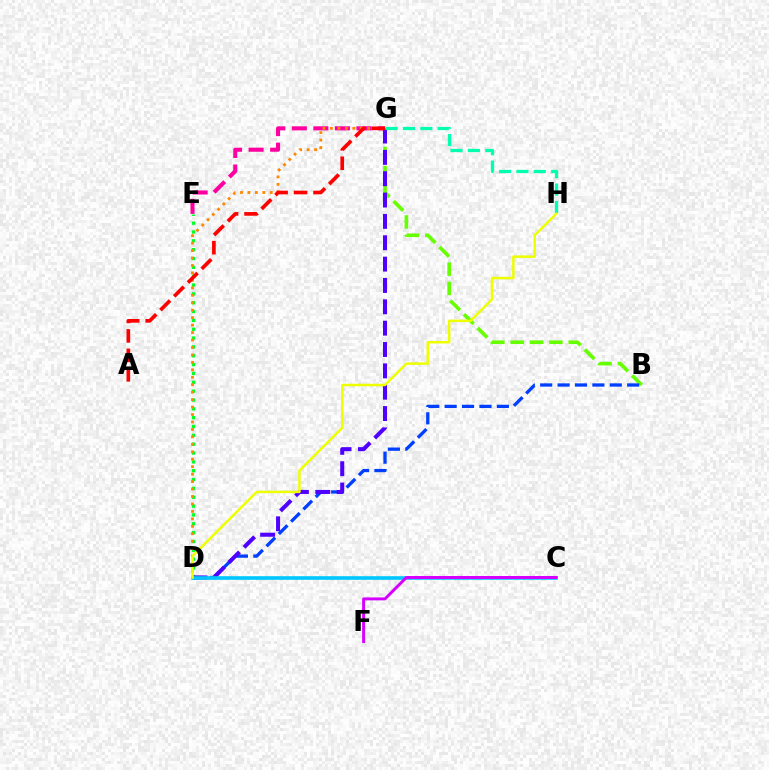{('E', 'G'): [{'color': '#ff00a0', 'line_style': 'dashed', 'thickness': 2.93}], ('B', 'G'): [{'color': '#66ff00', 'line_style': 'dashed', 'thickness': 2.63}], ('D', 'E'): [{'color': '#00ff27', 'line_style': 'dotted', 'thickness': 2.4}], ('B', 'D'): [{'color': '#003fff', 'line_style': 'dashed', 'thickness': 2.36}], ('D', 'G'): [{'color': '#4f00ff', 'line_style': 'dashed', 'thickness': 2.9}, {'color': '#ff8800', 'line_style': 'dotted', 'thickness': 2.02}], ('C', 'D'): [{'color': '#00c7ff', 'line_style': 'solid', 'thickness': 2.61}], ('G', 'H'): [{'color': '#00ffaf', 'line_style': 'dashed', 'thickness': 2.36}], ('A', 'G'): [{'color': '#ff0000', 'line_style': 'dashed', 'thickness': 2.64}], ('C', 'F'): [{'color': '#d600ff', 'line_style': 'solid', 'thickness': 2.12}], ('D', 'H'): [{'color': '#eeff00', 'line_style': 'solid', 'thickness': 1.78}]}